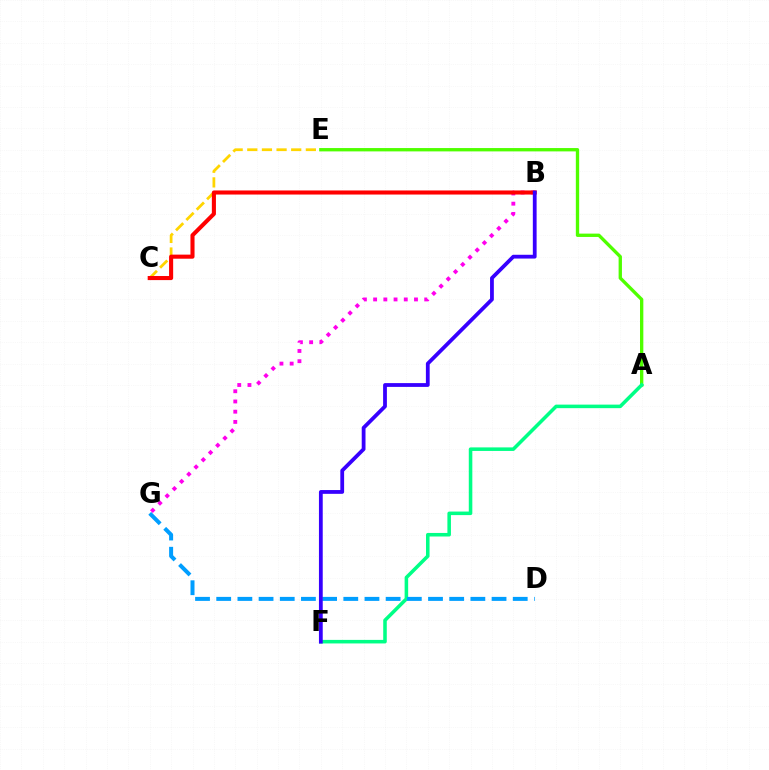{('B', 'G'): [{'color': '#ff00ed', 'line_style': 'dotted', 'thickness': 2.78}], ('C', 'E'): [{'color': '#ffd500', 'line_style': 'dashed', 'thickness': 1.99}], ('A', 'E'): [{'color': '#4fff00', 'line_style': 'solid', 'thickness': 2.4}], ('A', 'F'): [{'color': '#00ff86', 'line_style': 'solid', 'thickness': 2.55}], ('B', 'C'): [{'color': '#ff0000', 'line_style': 'solid', 'thickness': 2.94}], ('D', 'G'): [{'color': '#009eff', 'line_style': 'dashed', 'thickness': 2.88}], ('B', 'F'): [{'color': '#3700ff', 'line_style': 'solid', 'thickness': 2.73}]}